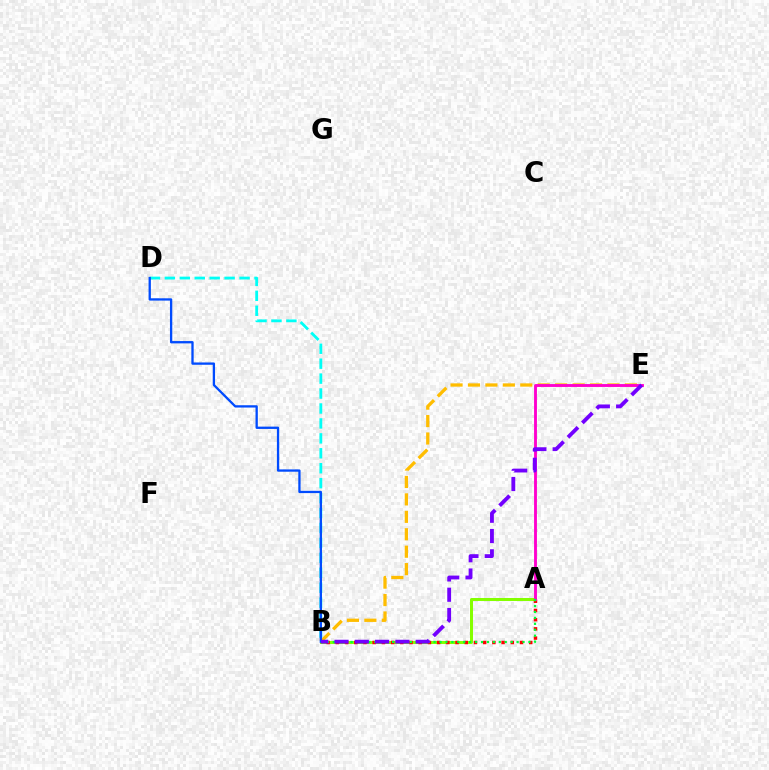{('A', 'B'): [{'color': '#84ff00', 'line_style': 'solid', 'thickness': 2.17}, {'color': '#ff0000', 'line_style': 'dotted', 'thickness': 2.5}, {'color': '#00ff39', 'line_style': 'dotted', 'thickness': 1.61}], ('B', 'E'): [{'color': '#ffbd00', 'line_style': 'dashed', 'thickness': 2.37}, {'color': '#7200ff', 'line_style': 'dashed', 'thickness': 2.76}], ('B', 'D'): [{'color': '#00fff6', 'line_style': 'dashed', 'thickness': 2.03}, {'color': '#004bff', 'line_style': 'solid', 'thickness': 1.66}], ('A', 'E'): [{'color': '#ff00cf', 'line_style': 'solid', 'thickness': 2.06}]}